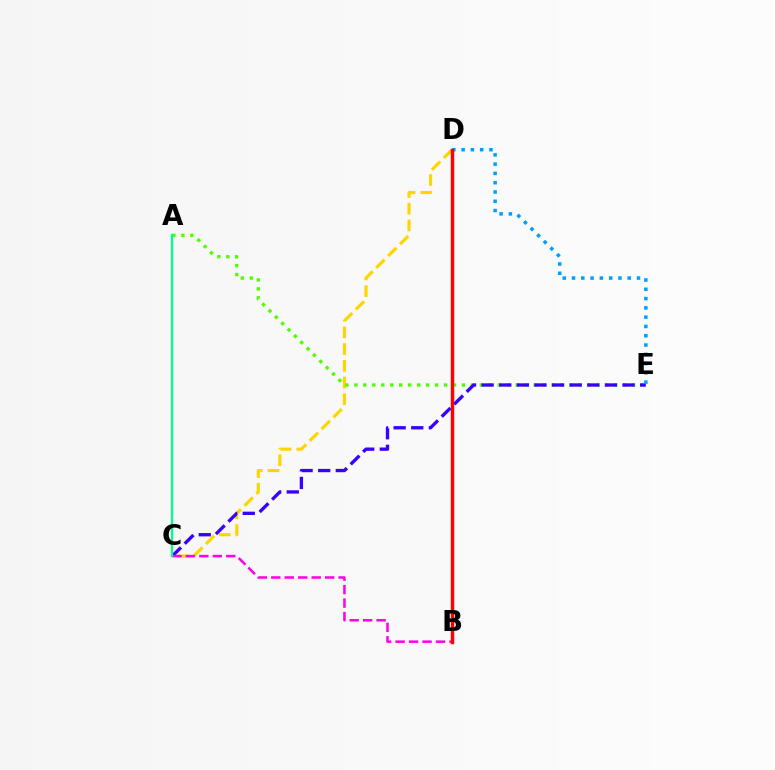{('C', 'D'): [{'color': '#ffd500', 'line_style': 'dashed', 'thickness': 2.27}], ('A', 'E'): [{'color': '#4fff00', 'line_style': 'dotted', 'thickness': 2.43}], ('C', 'E'): [{'color': '#3700ff', 'line_style': 'dashed', 'thickness': 2.39}], ('B', 'C'): [{'color': '#ff00ed', 'line_style': 'dashed', 'thickness': 1.83}], ('D', 'E'): [{'color': '#009eff', 'line_style': 'dotted', 'thickness': 2.52}], ('B', 'D'): [{'color': '#ff0000', 'line_style': 'solid', 'thickness': 2.46}], ('A', 'C'): [{'color': '#00ff86', 'line_style': 'solid', 'thickness': 1.65}]}